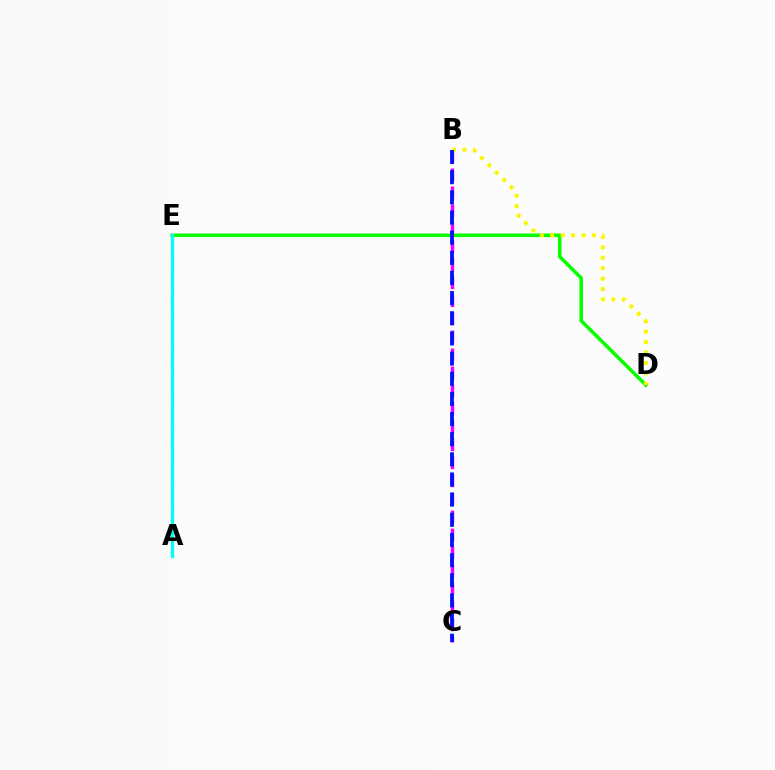{('A', 'E'): [{'color': '#ff0000', 'line_style': 'dashed', 'thickness': 1.53}, {'color': '#00fff6', 'line_style': 'solid', 'thickness': 2.35}], ('B', 'C'): [{'color': '#ee00ff', 'line_style': 'dashed', 'thickness': 2.45}, {'color': '#0010ff', 'line_style': 'dashed', 'thickness': 2.74}], ('D', 'E'): [{'color': '#08ff00', 'line_style': 'solid', 'thickness': 2.55}], ('B', 'D'): [{'color': '#fcf500', 'line_style': 'dotted', 'thickness': 2.83}]}